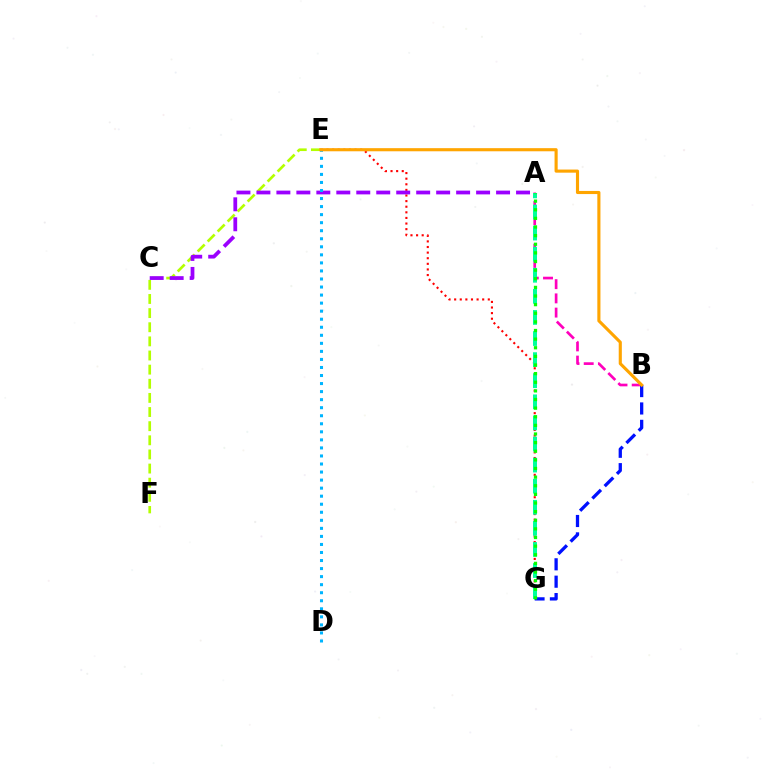{('E', 'G'): [{'color': '#ff0000', 'line_style': 'dotted', 'thickness': 1.52}], ('E', 'F'): [{'color': '#b3ff00', 'line_style': 'dashed', 'thickness': 1.92}], ('A', 'B'): [{'color': '#ff00bd', 'line_style': 'dashed', 'thickness': 1.93}], ('B', 'G'): [{'color': '#0010ff', 'line_style': 'dashed', 'thickness': 2.36}], ('A', 'G'): [{'color': '#00ff9d', 'line_style': 'dashed', 'thickness': 2.87}, {'color': '#08ff00', 'line_style': 'dotted', 'thickness': 2.34}], ('A', 'C'): [{'color': '#9b00ff', 'line_style': 'dashed', 'thickness': 2.71}], ('D', 'E'): [{'color': '#00b5ff', 'line_style': 'dotted', 'thickness': 2.19}], ('B', 'E'): [{'color': '#ffa500', 'line_style': 'solid', 'thickness': 2.24}]}